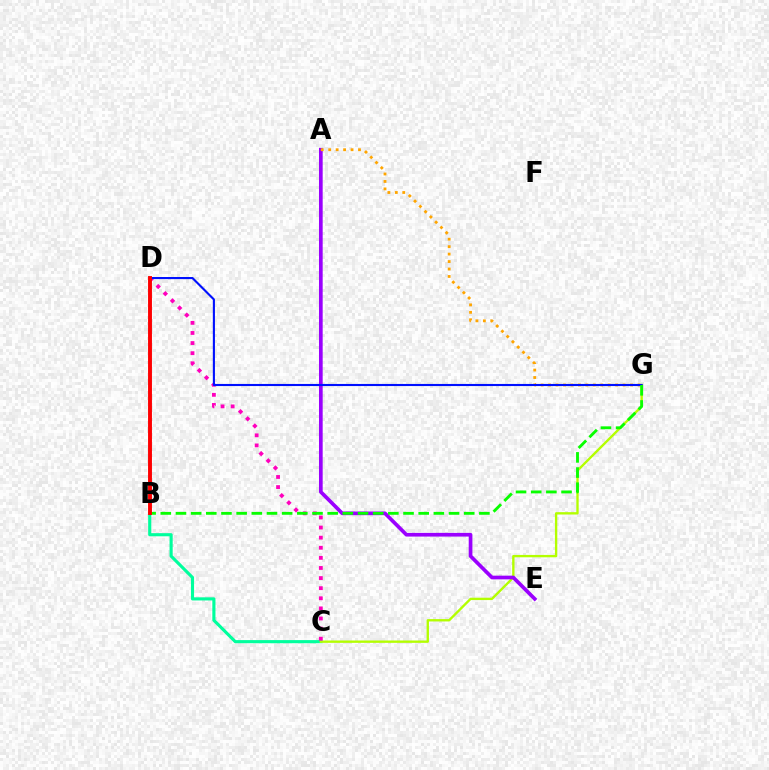{('B', 'C'): [{'color': '#00ff9d', 'line_style': 'solid', 'thickness': 2.25}], ('B', 'D'): [{'color': '#00b5ff', 'line_style': 'dotted', 'thickness': 1.64}, {'color': '#ff0000', 'line_style': 'solid', 'thickness': 2.81}], ('C', 'G'): [{'color': '#b3ff00', 'line_style': 'solid', 'thickness': 1.7}], ('C', 'D'): [{'color': '#ff00bd', 'line_style': 'dotted', 'thickness': 2.75}], ('A', 'E'): [{'color': '#9b00ff', 'line_style': 'solid', 'thickness': 2.66}], ('A', 'G'): [{'color': '#ffa500', 'line_style': 'dotted', 'thickness': 2.02}], ('D', 'G'): [{'color': '#0010ff', 'line_style': 'solid', 'thickness': 1.52}], ('B', 'G'): [{'color': '#08ff00', 'line_style': 'dashed', 'thickness': 2.06}]}